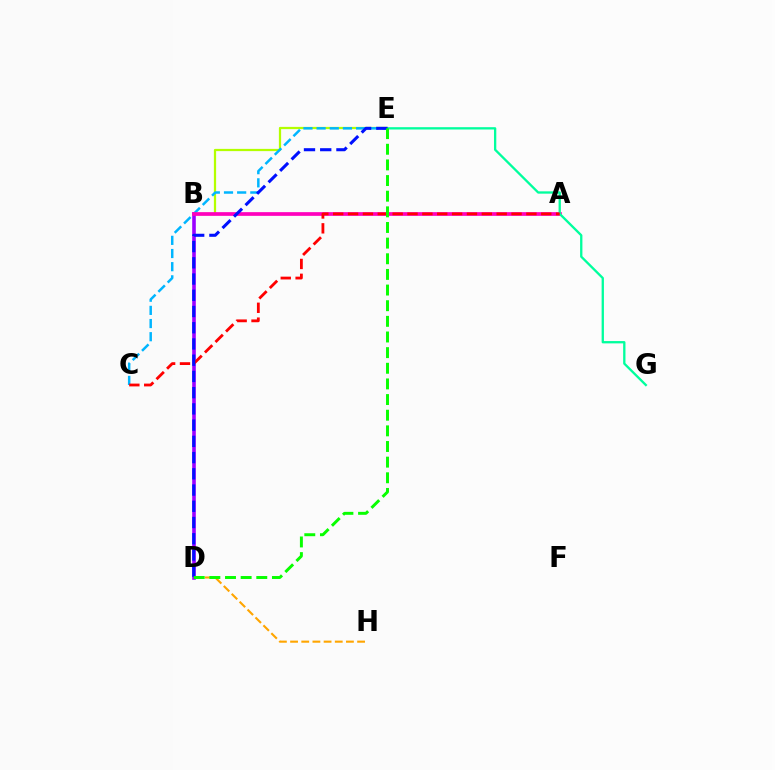{('D', 'H'): [{'color': '#ffa500', 'line_style': 'dashed', 'thickness': 1.52}], ('B', 'D'): [{'color': '#9b00ff', 'line_style': 'solid', 'thickness': 2.6}], ('B', 'E'): [{'color': '#b3ff00', 'line_style': 'solid', 'thickness': 1.61}], ('C', 'E'): [{'color': '#00b5ff', 'line_style': 'dashed', 'thickness': 1.79}], ('A', 'B'): [{'color': '#ff00bd', 'line_style': 'solid', 'thickness': 2.66}], ('E', 'G'): [{'color': '#00ff9d', 'line_style': 'solid', 'thickness': 1.66}], ('A', 'C'): [{'color': '#ff0000', 'line_style': 'dashed', 'thickness': 2.02}], ('D', 'E'): [{'color': '#0010ff', 'line_style': 'dashed', 'thickness': 2.21}, {'color': '#08ff00', 'line_style': 'dashed', 'thickness': 2.13}]}